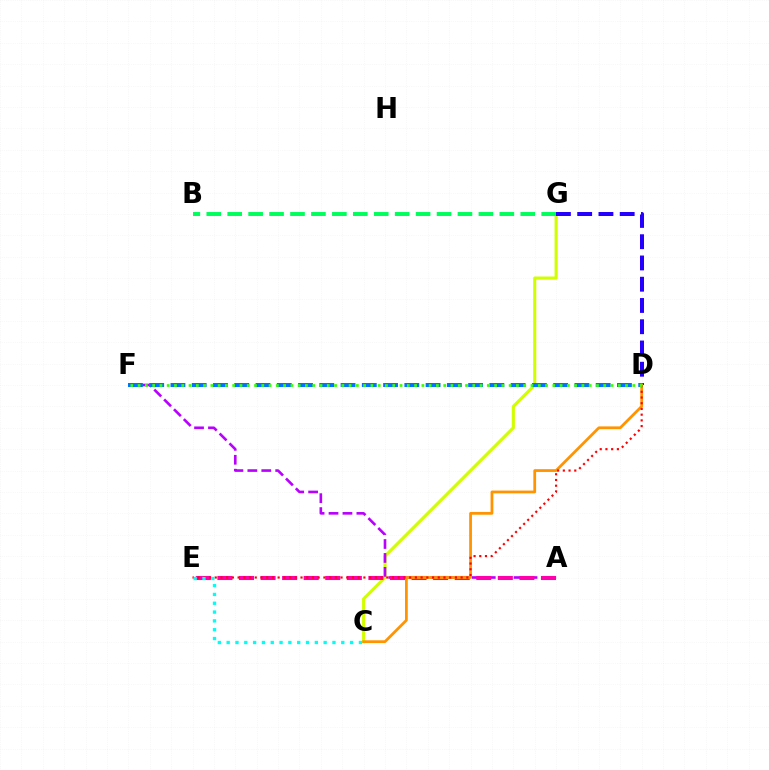{('C', 'G'): [{'color': '#d1ff00', 'line_style': 'solid', 'thickness': 2.23}], ('A', 'F'): [{'color': '#b900ff', 'line_style': 'dashed', 'thickness': 1.89}], ('D', 'G'): [{'color': '#2500ff', 'line_style': 'dashed', 'thickness': 2.89}], ('A', 'E'): [{'color': '#ff00ac', 'line_style': 'dashed', 'thickness': 2.93}], ('D', 'F'): [{'color': '#0074ff', 'line_style': 'dashed', 'thickness': 2.89}, {'color': '#3dff00', 'line_style': 'dotted', 'thickness': 1.98}], ('C', 'D'): [{'color': '#ff9400', 'line_style': 'solid', 'thickness': 1.99}], ('D', 'E'): [{'color': '#ff0000', 'line_style': 'dotted', 'thickness': 1.55}], ('B', 'G'): [{'color': '#00ff5c', 'line_style': 'dashed', 'thickness': 2.84}], ('C', 'E'): [{'color': '#00fff6', 'line_style': 'dotted', 'thickness': 2.4}]}